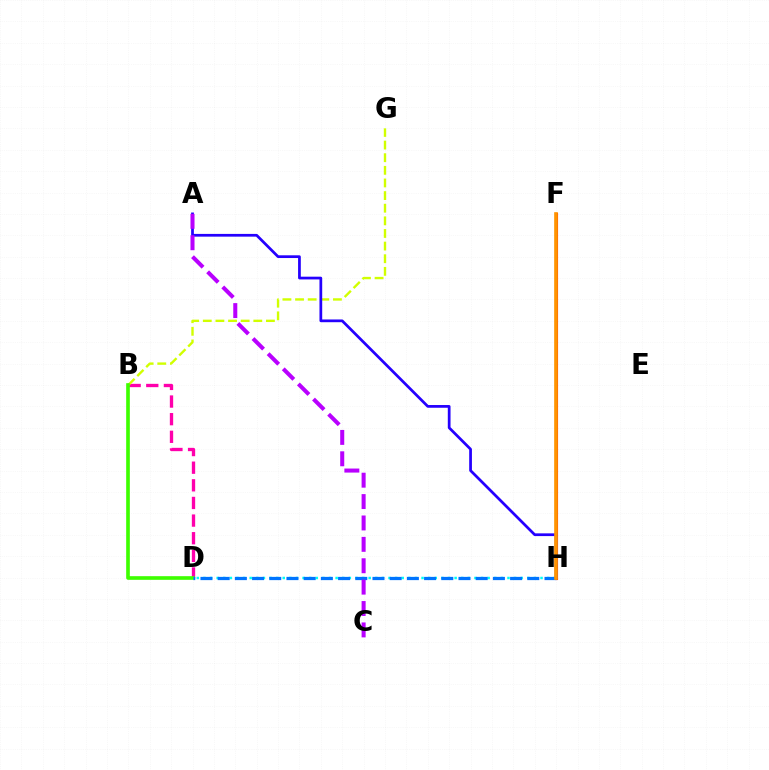{('F', 'H'): [{'color': '#00ff5c', 'line_style': 'dotted', 'thickness': 2.15}, {'color': '#ff0000', 'line_style': 'solid', 'thickness': 2.24}, {'color': '#ff9400', 'line_style': 'solid', 'thickness': 2.63}], ('B', 'D'): [{'color': '#ff00ac', 'line_style': 'dashed', 'thickness': 2.4}, {'color': '#3dff00', 'line_style': 'solid', 'thickness': 2.62}], ('B', 'G'): [{'color': '#d1ff00', 'line_style': 'dashed', 'thickness': 1.72}], ('D', 'H'): [{'color': '#00fff6', 'line_style': 'dotted', 'thickness': 1.8}, {'color': '#0074ff', 'line_style': 'dashed', 'thickness': 2.34}], ('A', 'H'): [{'color': '#2500ff', 'line_style': 'solid', 'thickness': 1.97}], ('A', 'C'): [{'color': '#b900ff', 'line_style': 'dashed', 'thickness': 2.91}]}